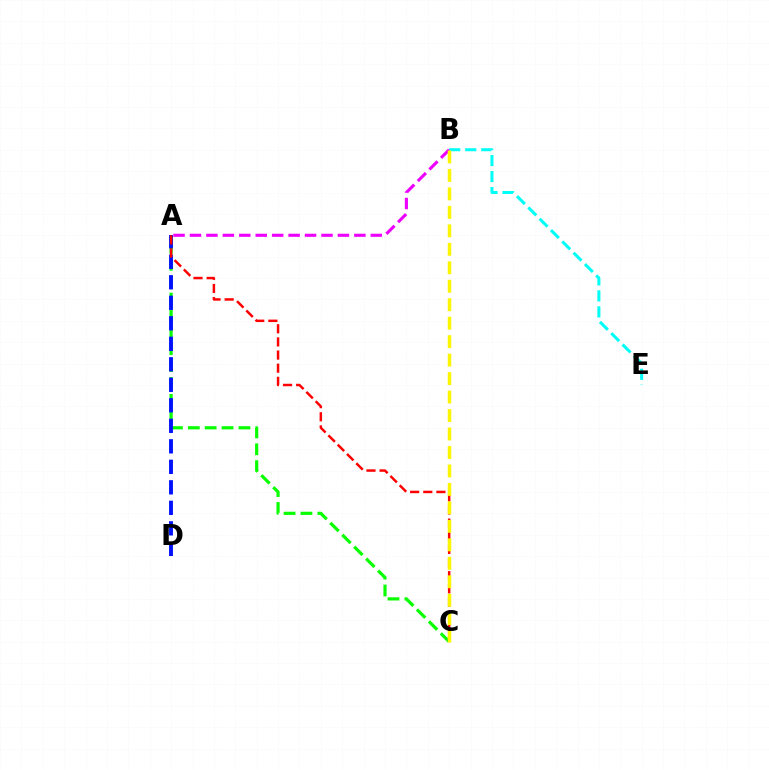{('A', 'C'): [{'color': '#08ff00', 'line_style': 'dashed', 'thickness': 2.29}, {'color': '#ff0000', 'line_style': 'dashed', 'thickness': 1.78}], ('B', 'E'): [{'color': '#00fff6', 'line_style': 'dashed', 'thickness': 2.18}], ('A', 'D'): [{'color': '#0010ff', 'line_style': 'dashed', 'thickness': 2.79}], ('A', 'B'): [{'color': '#ee00ff', 'line_style': 'dashed', 'thickness': 2.23}], ('B', 'C'): [{'color': '#fcf500', 'line_style': 'dashed', 'thickness': 2.51}]}